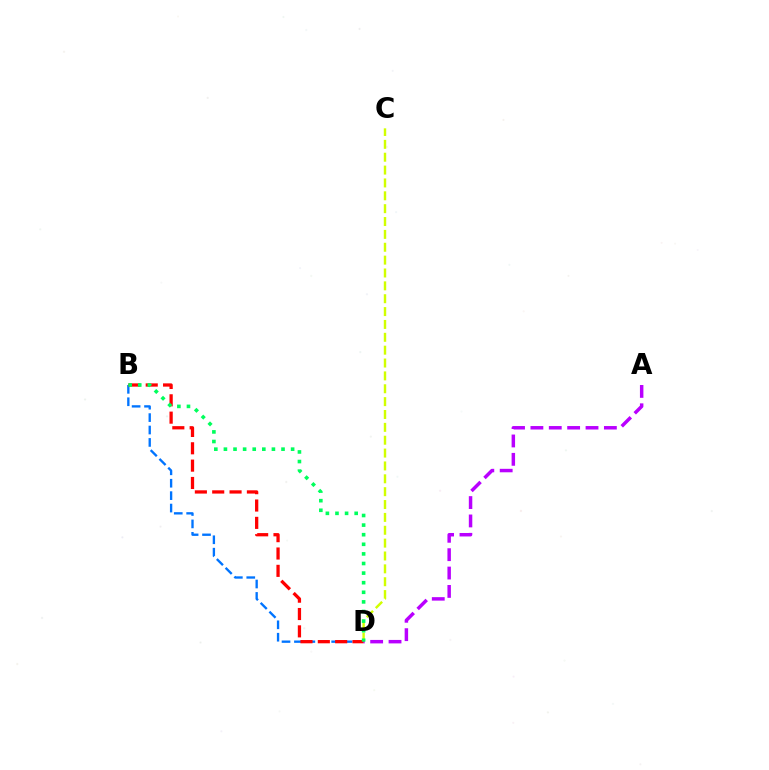{('C', 'D'): [{'color': '#d1ff00', 'line_style': 'dashed', 'thickness': 1.75}], ('B', 'D'): [{'color': '#0074ff', 'line_style': 'dashed', 'thickness': 1.69}, {'color': '#ff0000', 'line_style': 'dashed', 'thickness': 2.36}, {'color': '#00ff5c', 'line_style': 'dotted', 'thickness': 2.61}], ('A', 'D'): [{'color': '#b900ff', 'line_style': 'dashed', 'thickness': 2.5}]}